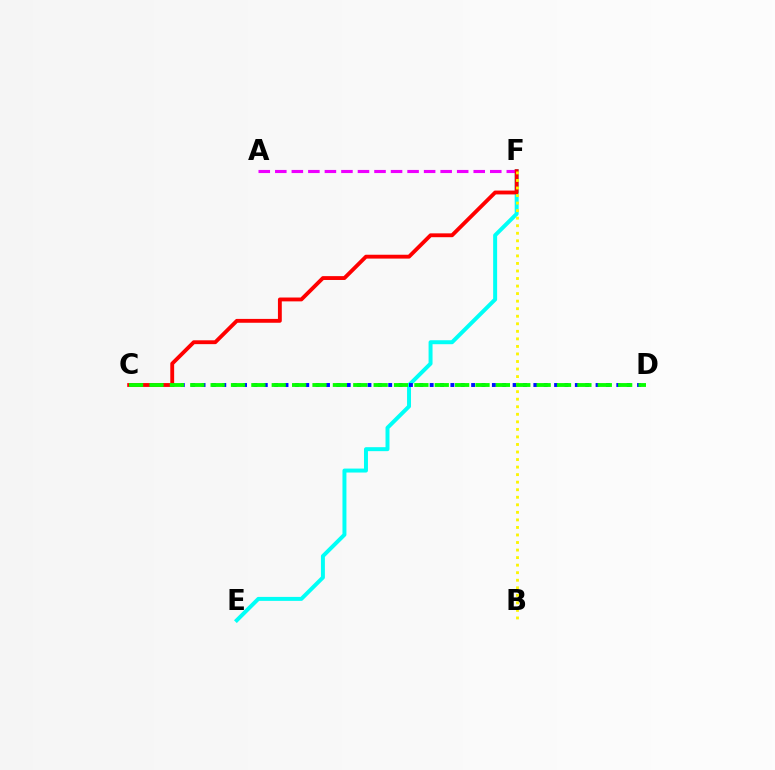{('E', 'F'): [{'color': '#00fff6', 'line_style': 'solid', 'thickness': 2.85}], ('C', 'D'): [{'color': '#0010ff', 'line_style': 'dotted', 'thickness': 2.82}, {'color': '#08ff00', 'line_style': 'dashed', 'thickness': 2.77}], ('A', 'F'): [{'color': '#ee00ff', 'line_style': 'dashed', 'thickness': 2.25}], ('C', 'F'): [{'color': '#ff0000', 'line_style': 'solid', 'thickness': 2.77}], ('B', 'F'): [{'color': '#fcf500', 'line_style': 'dotted', 'thickness': 2.05}]}